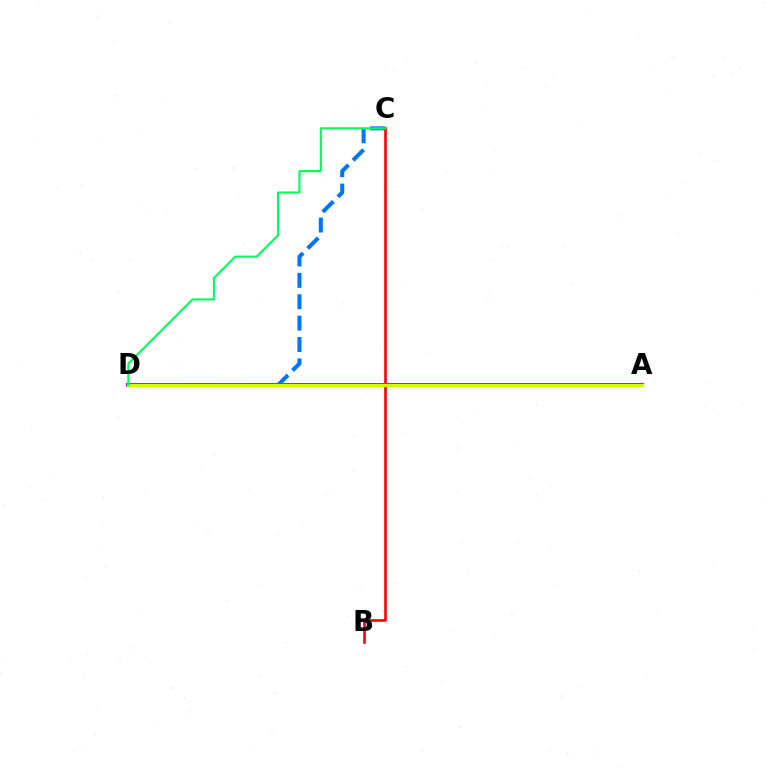{('C', 'D'): [{'color': '#0074ff', 'line_style': 'dashed', 'thickness': 2.91}, {'color': '#00ff5c', 'line_style': 'solid', 'thickness': 1.54}], ('B', 'C'): [{'color': '#ff0000', 'line_style': 'solid', 'thickness': 1.89}], ('A', 'D'): [{'color': '#b900ff', 'line_style': 'solid', 'thickness': 2.87}, {'color': '#d1ff00', 'line_style': 'solid', 'thickness': 2.3}]}